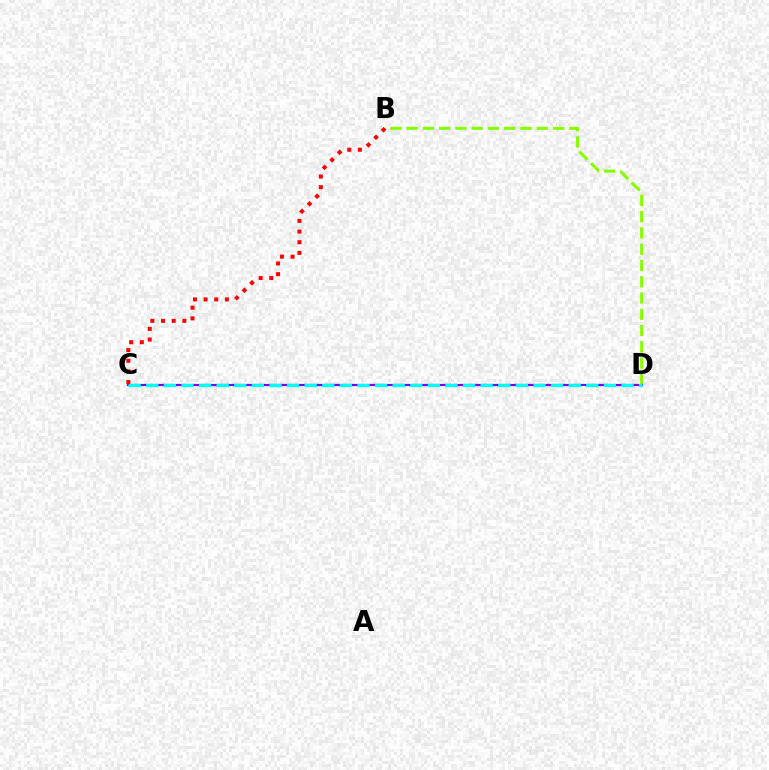{('B', 'D'): [{'color': '#84ff00', 'line_style': 'dashed', 'thickness': 2.21}], ('C', 'D'): [{'color': '#7200ff', 'line_style': 'solid', 'thickness': 1.56}, {'color': '#00fff6', 'line_style': 'dashed', 'thickness': 2.39}], ('B', 'C'): [{'color': '#ff0000', 'line_style': 'dotted', 'thickness': 2.9}]}